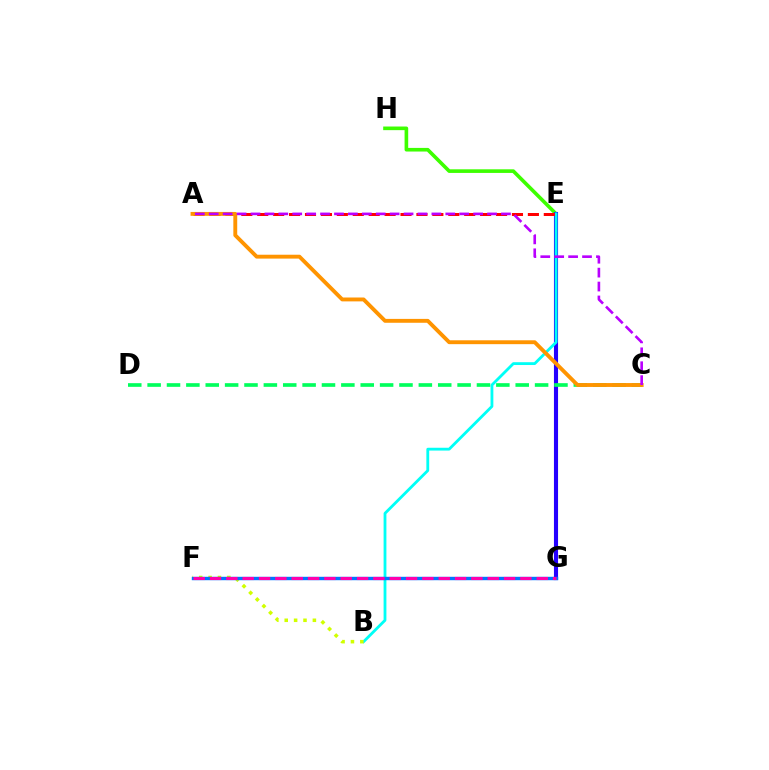{('G', 'H'): [{'color': '#3dff00', 'line_style': 'solid', 'thickness': 2.61}], ('E', 'G'): [{'color': '#2500ff', 'line_style': 'solid', 'thickness': 2.96}], ('B', 'E'): [{'color': '#00fff6', 'line_style': 'solid', 'thickness': 2.03}], ('B', 'F'): [{'color': '#d1ff00', 'line_style': 'dotted', 'thickness': 2.55}], ('C', 'D'): [{'color': '#00ff5c', 'line_style': 'dashed', 'thickness': 2.63}], ('F', 'G'): [{'color': '#0074ff', 'line_style': 'solid', 'thickness': 2.46}, {'color': '#ff00ac', 'line_style': 'dashed', 'thickness': 2.22}], ('A', 'E'): [{'color': '#ff0000', 'line_style': 'dashed', 'thickness': 2.16}], ('A', 'C'): [{'color': '#ff9400', 'line_style': 'solid', 'thickness': 2.79}, {'color': '#b900ff', 'line_style': 'dashed', 'thickness': 1.89}]}